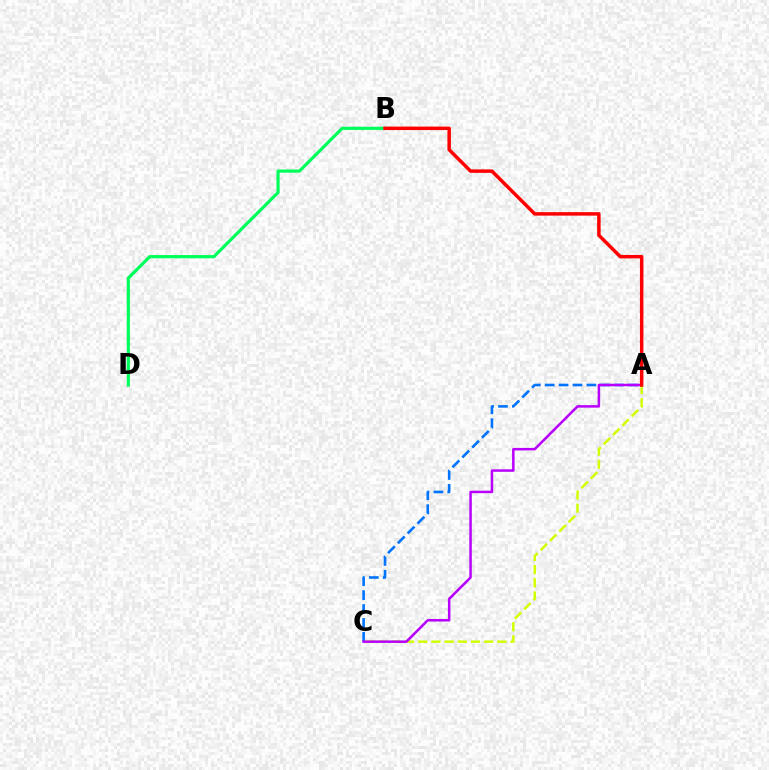{('B', 'D'): [{'color': '#00ff5c', 'line_style': 'solid', 'thickness': 2.31}], ('A', 'C'): [{'color': '#d1ff00', 'line_style': 'dashed', 'thickness': 1.79}, {'color': '#0074ff', 'line_style': 'dashed', 'thickness': 1.89}, {'color': '#b900ff', 'line_style': 'solid', 'thickness': 1.81}], ('A', 'B'): [{'color': '#ff0000', 'line_style': 'solid', 'thickness': 2.5}]}